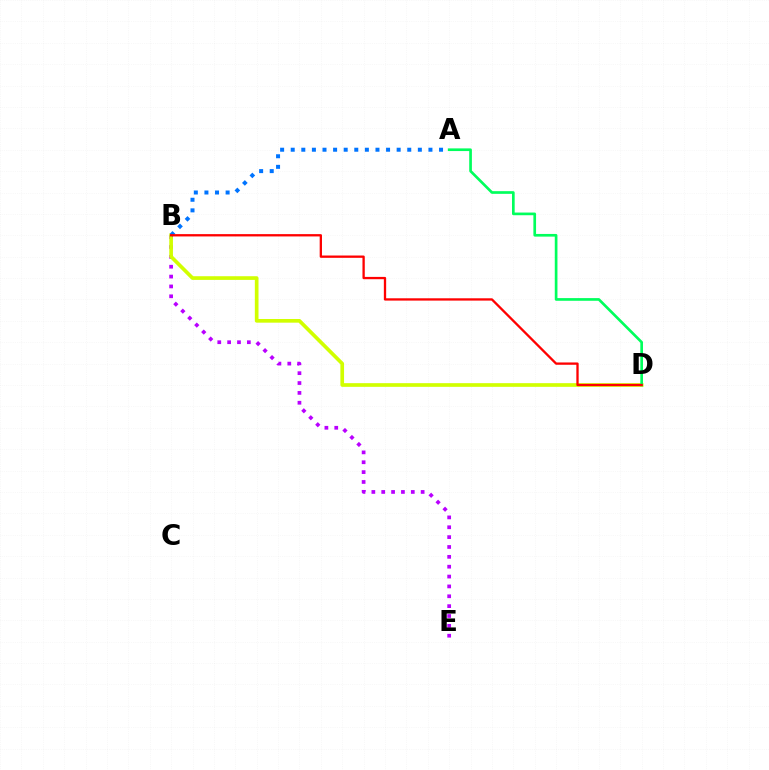{('B', 'E'): [{'color': '#b900ff', 'line_style': 'dotted', 'thickness': 2.68}], ('B', 'D'): [{'color': '#d1ff00', 'line_style': 'solid', 'thickness': 2.65}, {'color': '#ff0000', 'line_style': 'solid', 'thickness': 1.66}], ('A', 'D'): [{'color': '#00ff5c', 'line_style': 'solid', 'thickness': 1.93}], ('A', 'B'): [{'color': '#0074ff', 'line_style': 'dotted', 'thickness': 2.88}]}